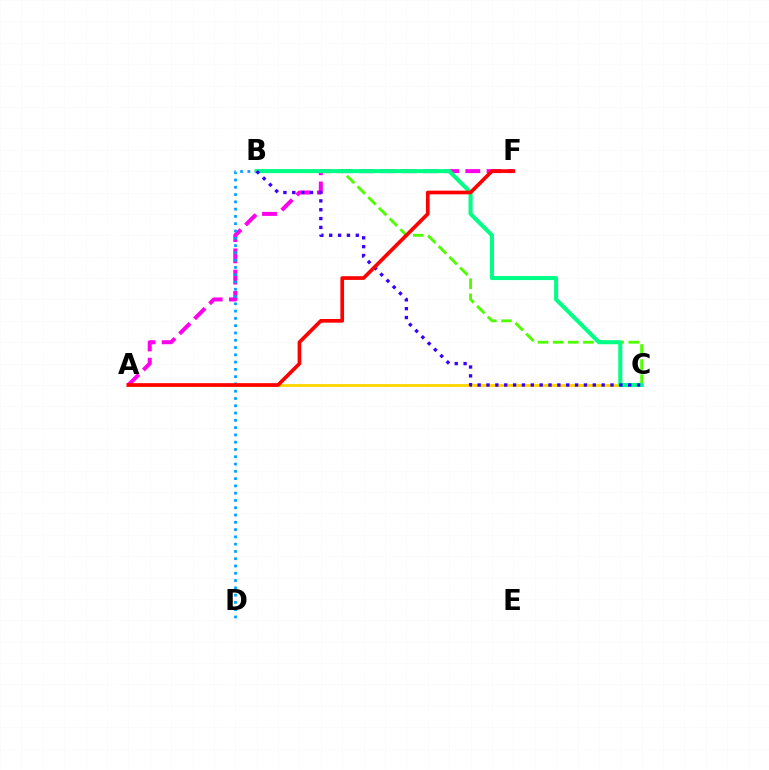{('A', 'C'): [{'color': '#ffd500', 'line_style': 'solid', 'thickness': 2.03}], ('B', 'C'): [{'color': '#4fff00', 'line_style': 'dashed', 'thickness': 2.06}, {'color': '#00ff86', 'line_style': 'solid', 'thickness': 2.92}, {'color': '#3700ff', 'line_style': 'dotted', 'thickness': 2.41}], ('A', 'F'): [{'color': '#ff00ed', 'line_style': 'dashed', 'thickness': 2.88}, {'color': '#ff0000', 'line_style': 'solid', 'thickness': 2.65}], ('B', 'D'): [{'color': '#009eff', 'line_style': 'dotted', 'thickness': 1.98}]}